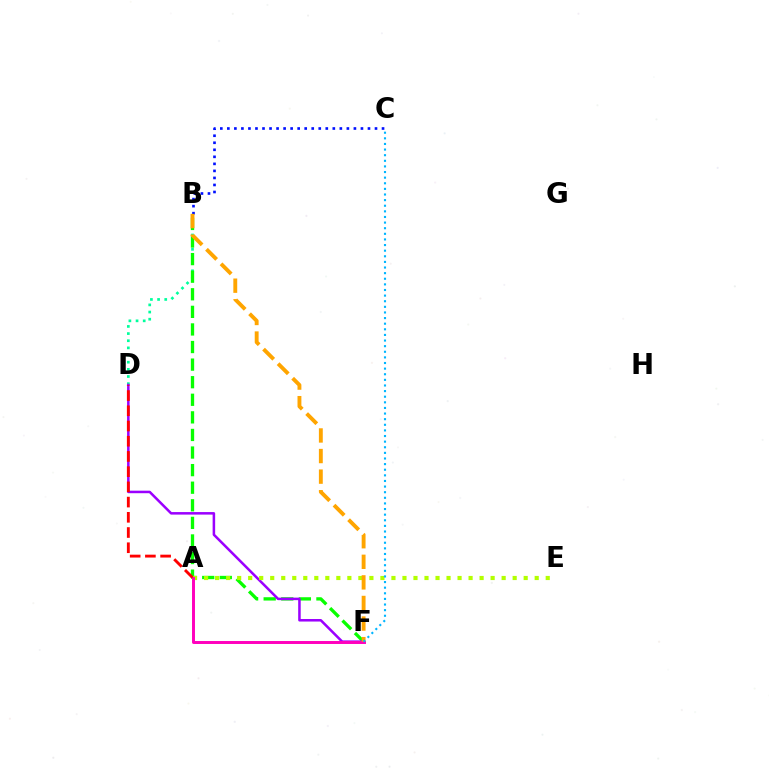{('B', 'D'): [{'color': '#00ff9d', 'line_style': 'dotted', 'thickness': 1.94}], ('B', 'F'): [{'color': '#08ff00', 'line_style': 'dashed', 'thickness': 2.39}, {'color': '#ffa500', 'line_style': 'dashed', 'thickness': 2.8}], ('D', 'F'): [{'color': '#9b00ff', 'line_style': 'solid', 'thickness': 1.82}], ('B', 'C'): [{'color': '#0010ff', 'line_style': 'dotted', 'thickness': 1.91}], ('A', 'E'): [{'color': '#b3ff00', 'line_style': 'dotted', 'thickness': 2.99}], ('A', 'F'): [{'color': '#ff00bd', 'line_style': 'solid', 'thickness': 2.13}], ('A', 'D'): [{'color': '#ff0000', 'line_style': 'dashed', 'thickness': 2.07}], ('C', 'F'): [{'color': '#00b5ff', 'line_style': 'dotted', 'thickness': 1.53}]}